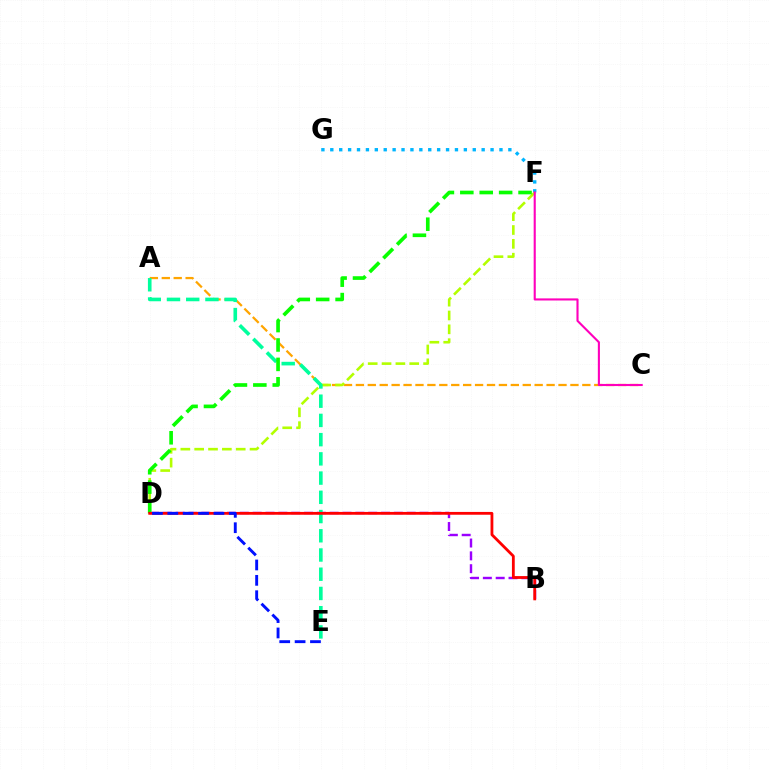{('A', 'C'): [{'color': '#ffa500', 'line_style': 'dashed', 'thickness': 1.62}], ('B', 'D'): [{'color': '#9b00ff', 'line_style': 'dashed', 'thickness': 1.74}, {'color': '#ff0000', 'line_style': 'solid', 'thickness': 2.02}], ('F', 'G'): [{'color': '#00b5ff', 'line_style': 'dotted', 'thickness': 2.42}], ('D', 'F'): [{'color': '#b3ff00', 'line_style': 'dashed', 'thickness': 1.88}, {'color': '#08ff00', 'line_style': 'dashed', 'thickness': 2.64}], ('A', 'E'): [{'color': '#00ff9d', 'line_style': 'dashed', 'thickness': 2.61}], ('C', 'F'): [{'color': '#ff00bd', 'line_style': 'solid', 'thickness': 1.52}], ('D', 'E'): [{'color': '#0010ff', 'line_style': 'dashed', 'thickness': 2.09}]}